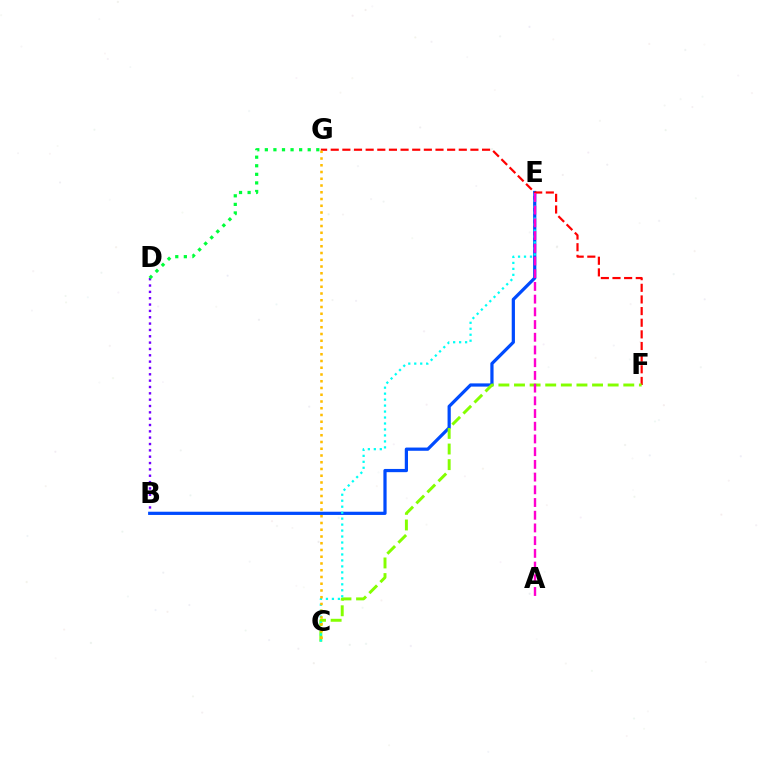{('B', 'D'): [{'color': '#7200ff', 'line_style': 'dotted', 'thickness': 1.72}], ('D', 'G'): [{'color': '#00ff39', 'line_style': 'dotted', 'thickness': 2.33}], ('B', 'E'): [{'color': '#004bff', 'line_style': 'solid', 'thickness': 2.32}], ('F', 'G'): [{'color': '#ff0000', 'line_style': 'dashed', 'thickness': 1.58}], ('C', 'F'): [{'color': '#84ff00', 'line_style': 'dashed', 'thickness': 2.12}], ('C', 'E'): [{'color': '#00fff6', 'line_style': 'dotted', 'thickness': 1.62}], ('C', 'G'): [{'color': '#ffbd00', 'line_style': 'dotted', 'thickness': 1.83}], ('A', 'E'): [{'color': '#ff00cf', 'line_style': 'dashed', 'thickness': 1.73}]}